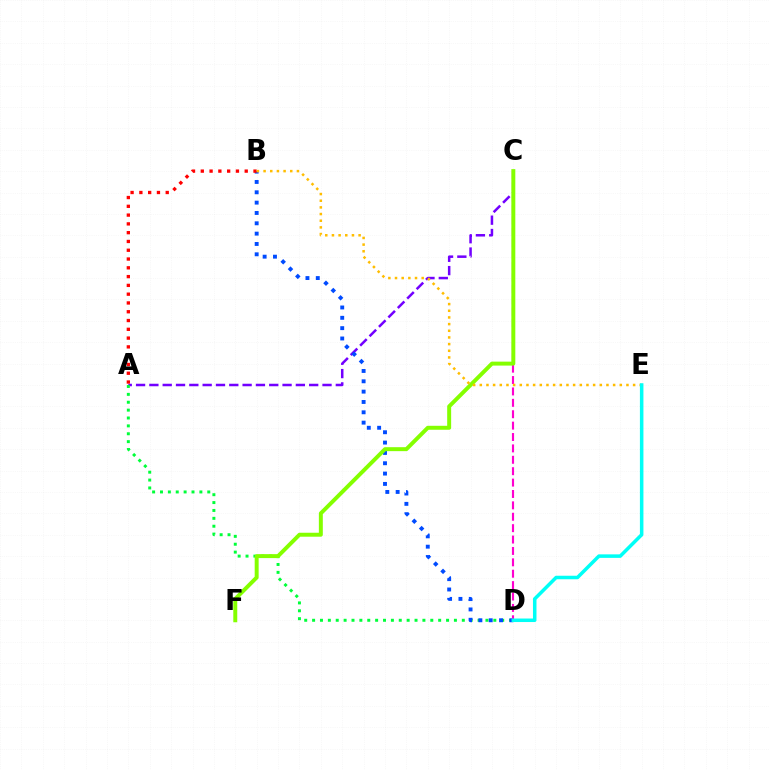{('A', 'C'): [{'color': '#7200ff', 'line_style': 'dashed', 'thickness': 1.81}], ('A', 'D'): [{'color': '#00ff39', 'line_style': 'dotted', 'thickness': 2.14}], ('B', 'D'): [{'color': '#004bff', 'line_style': 'dotted', 'thickness': 2.81}], ('C', 'D'): [{'color': '#ff00cf', 'line_style': 'dashed', 'thickness': 1.55}], ('A', 'B'): [{'color': '#ff0000', 'line_style': 'dotted', 'thickness': 2.39}], ('C', 'F'): [{'color': '#84ff00', 'line_style': 'solid', 'thickness': 2.85}], ('B', 'E'): [{'color': '#ffbd00', 'line_style': 'dotted', 'thickness': 1.81}], ('D', 'E'): [{'color': '#00fff6', 'line_style': 'solid', 'thickness': 2.53}]}